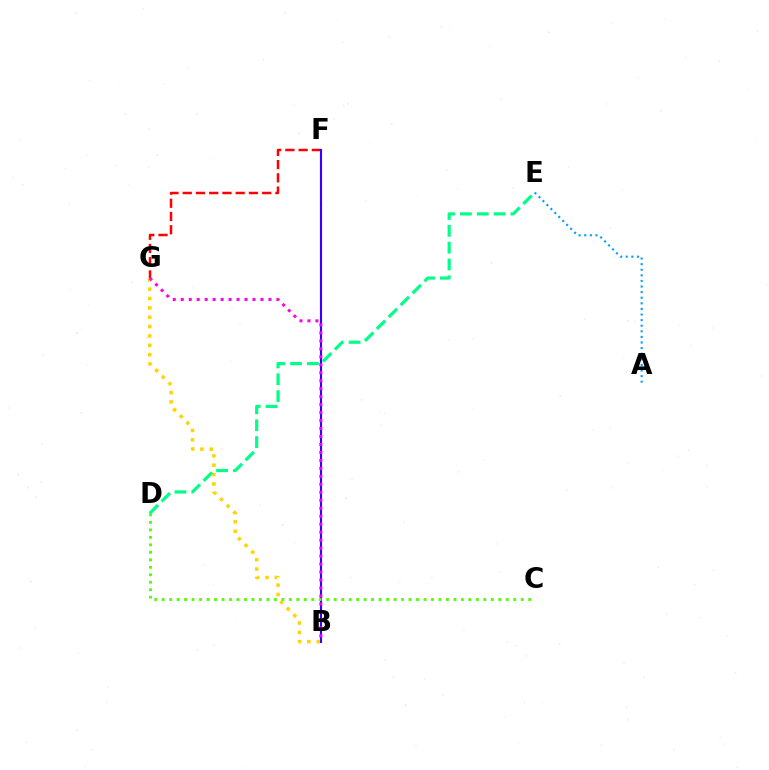{('F', 'G'): [{'color': '#ff0000', 'line_style': 'dashed', 'thickness': 1.8}], ('A', 'E'): [{'color': '#009eff', 'line_style': 'dotted', 'thickness': 1.52}], ('B', 'F'): [{'color': '#3700ff', 'line_style': 'solid', 'thickness': 1.53}], ('B', 'G'): [{'color': '#ffd500', 'line_style': 'dotted', 'thickness': 2.54}, {'color': '#ff00ed', 'line_style': 'dotted', 'thickness': 2.17}], ('C', 'D'): [{'color': '#4fff00', 'line_style': 'dotted', 'thickness': 2.03}], ('D', 'E'): [{'color': '#00ff86', 'line_style': 'dashed', 'thickness': 2.29}]}